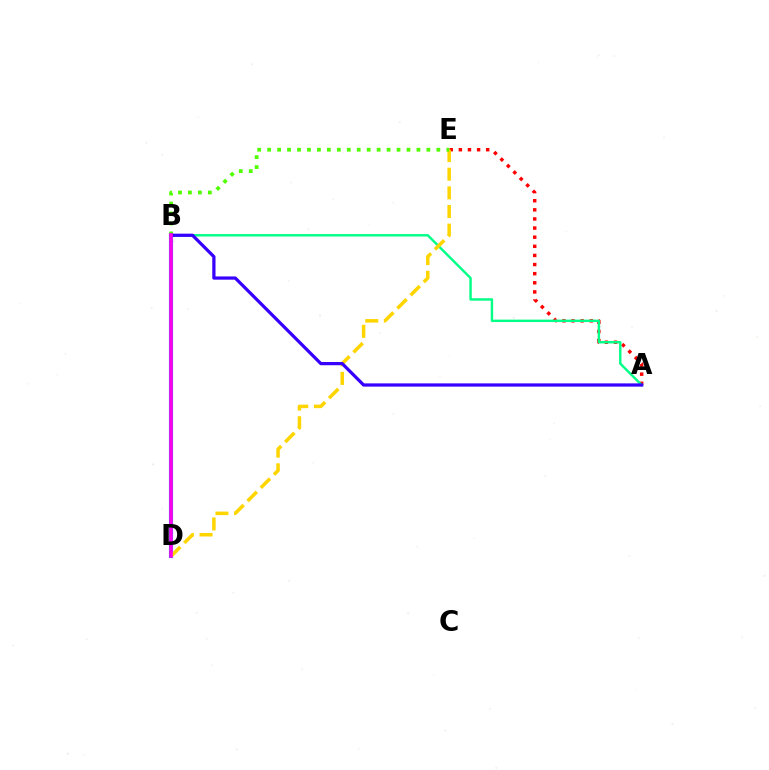{('B', 'D'): [{'color': '#009eff', 'line_style': 'solid', 'thickness': 2.99}, {'color': '#ff00ed', 'line_style': 'solid', 'thickness': 2.58}], ('A', 'E'): [{'color': '#ff0000', 'line_style': 'dotted', 'thickness': 2.48}], ('A', 'B'): [{'color': '#00ff86', 'line_style': 'solid', 'thickness': 1.74}, {'color': '#3700ff', 'line_style': 'solid', 'thickness': 2.33}], ('D', 'E'): [{'color': '#ffd500', 'line_style': 'dashed', 'thickness': 2.53}], ('B', 'E'): [{'color': '#4fff00', 'line_style': 'dotted', 'thickness': 2.7}]}